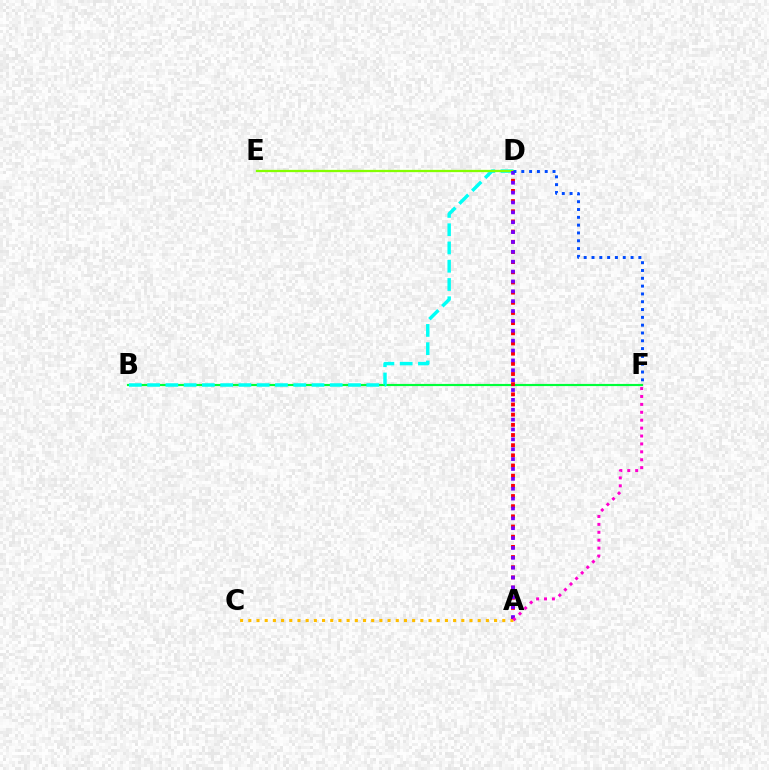{('B', 'F'): [{'color': '#00ff39', 'line_style': 'solid', 'thickness': 1.56}], ('A', 'D'): [{'color': '#ff0000', 'line_style': 'dotted', 'thickness': 2.76}, {'color': '#7200ff', 'line_style': 'dotted', 'thickness': 2.68}], ('A', 'C'): [{'color': '#ffbd00', 'line_style': 'dotted', 'thickness': 2.23}], ('B', 'D'): [{'color': '#00fff6', 'line_style': 'dashed', 'thickness': 2.48}], ('D', 'E'): [{'color': '#84ff00', 'line_style': 'solid', 'thickness': 1.64}], ('D', 'F'): [{'color': '#004bff', 'line_style': 'dotted', 'thickness': 2.12}], ('A', 'F'): [{'color': '#ff00cf', 'line_style': 'dotted', 'thickness': 2.15}]}